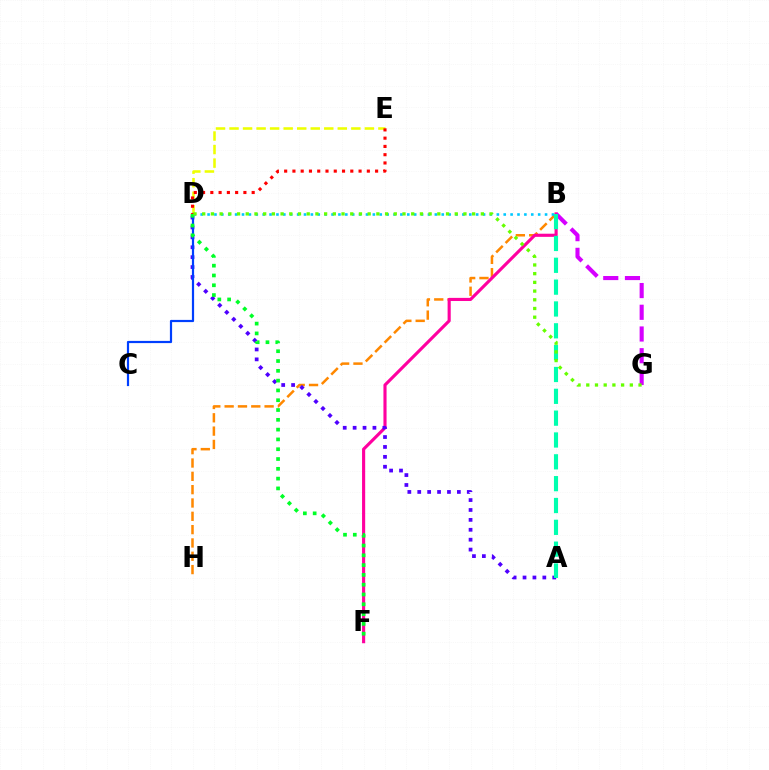{('D', 'E'): [{'color': '#eeff00', 'line_style': 'dashed', 'thickness': 1.84}, {'color': '#ff0000', 'line_style': 'dotted', 'thickness': 2.25}], ('B', 'H'): [{'color': '#ff8800', 'line_style': 'dashed', 'thickness': 1.81}], ('B', 'F'): [{'color': '#ff00a0', 'line_style': 'solid', 'thickness': 2.25}], ('A', 'D'): [{'color': '#4f00ff', 'line_style': 'dotted', 'thickness': 2.69}], ('C', 'D'): [{'color': '#003fff', 'line_style': 'solid', 'thickness': 1.59}], ('B', 'D'): [{'color': '#00c7ff', 'line_style': 'dotted', 'thickness': 1.87}], ('B', 'G'): [{'color': '#d600ff', 'line_style': 'dashed', 'thickness': 2.95}], ('D', 'F'): [{'color': '#00ff27', 'line_style': 'dotted', 'thickness': 2.66}], ('A', 'B'): [{'color': '#00ffaf', 'line_style': 'dashed', 'thickness': 2.97}], ('D', 'G'): [{'color': '#66ff00', 'line_style': 'dotted', 'thickness': 2.37}]}